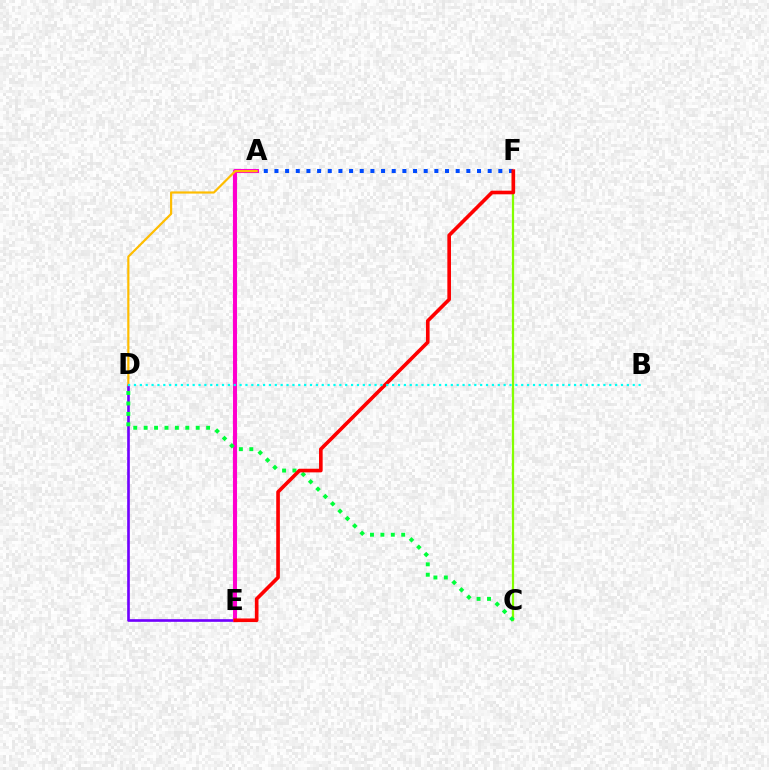{('C', 'F'): [{'color': '#84ff00', 'line_style': 'solid', 'thickness': 1.61}], ('D', 'E'): [{'color': '#7200ff', 'line_style': 'solid', 'thickness': 1.91}], ('A', 'E'): [{'color': '#ff00cf', 'line_style': 'solid', 'thickness': 2.94}], ('A', 'F'): [{'color': '#004bff', 'line_style': 'dotted', 'thickness': 2.9}], ('C', 'D'): [{'color': '#00ff39', 'line_style': 'dotted', 'thickness': 2.83}], ('E', 'F'): [{'color': '#ff0000', 'line_style': 'solid', 'thickness': 2.62}], ('A', 'D'): [{'color': '#ffbd00', 'line_style': 'solid', 'thickness': 1.57}], ('B', 'D'): [{'color': '#00fff6', 'line_style': 'dotted', 'thickness': 1.59}]}